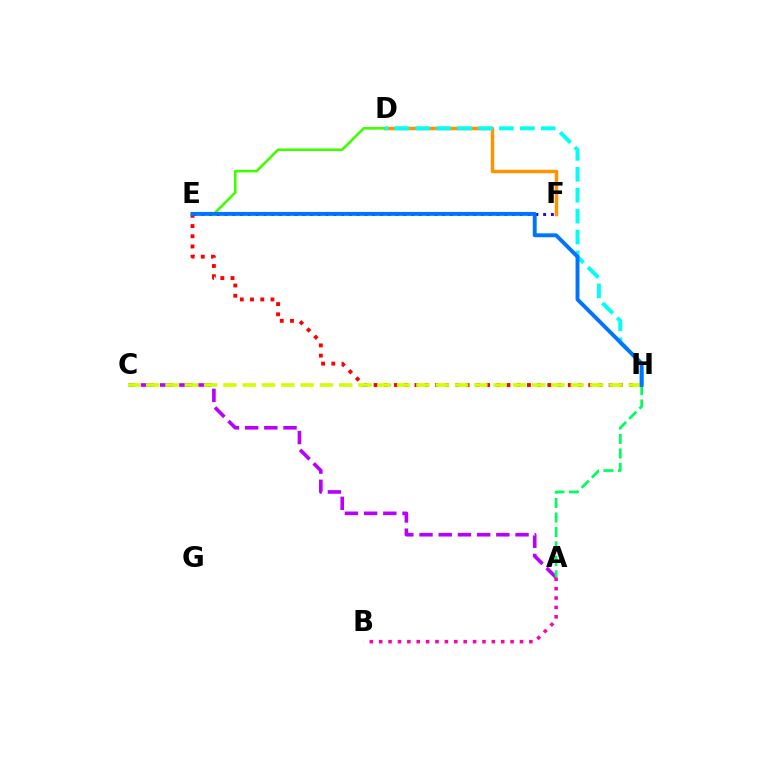{('A', 'C'): [{'color': '#b900ff', 'line_style': 'dashed', 'thickness': 2.61}], ('E', 'H'): [{'color': '#ff0000', 'line_style': 'dotted', 'thickness': 2.78}, {'color': '#0074ff', 'line_style': 'solid', 'thickness': 2.81}], ('D', 'F'): [{'color': '#ff9400', 'line_style': 'solid', 'thickness': 2.5}], ('A', 'H'): [{'color': '#00ff5c', 'line_style': 'dashed', 'thickness': 1.96}], ('D', 'E'): [{'color': '#3dff00', 'line_style': 'solid', 'thickness': 1.87}], ('D', 'H'): [{'color': '#00fff6', 'line_style': 'dashed', 'thickness': 2.84}], ('E', 'F'): [{'color': '#2500ff', 'line_style': 'dotted', 'thickness': 2.11}], ('C', 'H'): [{'color': '#d1ff00', 'line_style': 'dashed', 'thickness': 2.62}], ('A', 'B'): [{'color': '#ff00ac', 'line_style': 'dotted', 'thickness': 2.55}]}